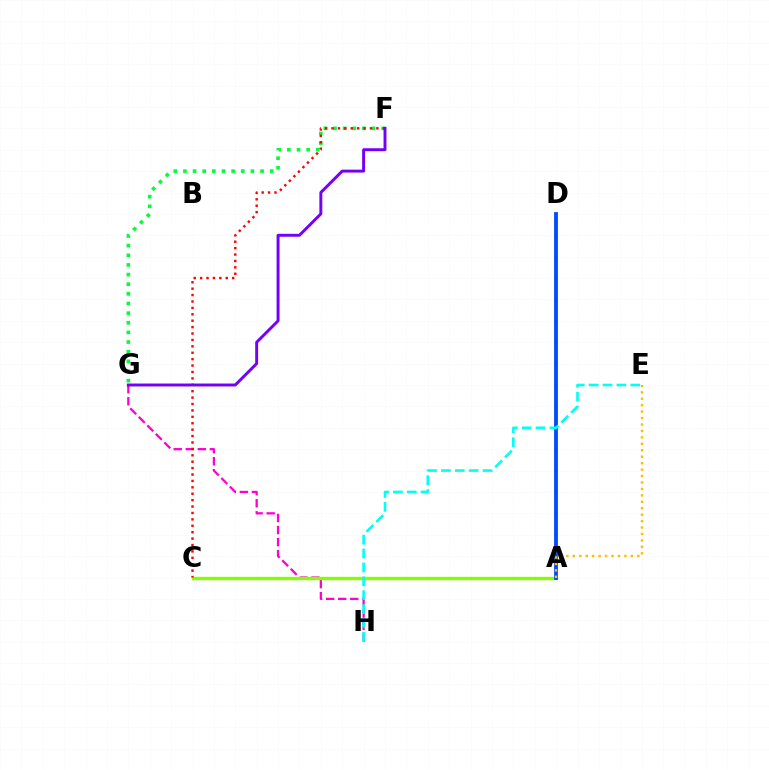{('G', 'H'): [{'color': '#ff00cf', 'line_style': 'dashed', 'thickness': 1.64}], ('F', 'G'): [{'color': '#00ff39', 'line_style': 'dotted', 'thickness': 2.62}, {'color': '#7200ff', 'line_style': 'solid', 'thickness': 2.11}], ('A', 'C'): [{'color': '#84ff00', 'line_style': 'solid', 'thickness': 2.42}], ('A', 'D'): [{'color': '#004bff', 'line_style': 'solid', 'thickness': 2.74}], ('E', 'H'): [{'color': '#00fff6', 'line_style': 'dashed', 'thickness': 1.89}], ('C', 'F'): [{'color': '#ff0000', 'line_style': 'dotted', 'thickness': 1.74}], ('A', 'E'): [{'color': '#ffbd00', 'line_style': 'dotted', 'thickness': 1.75}]}